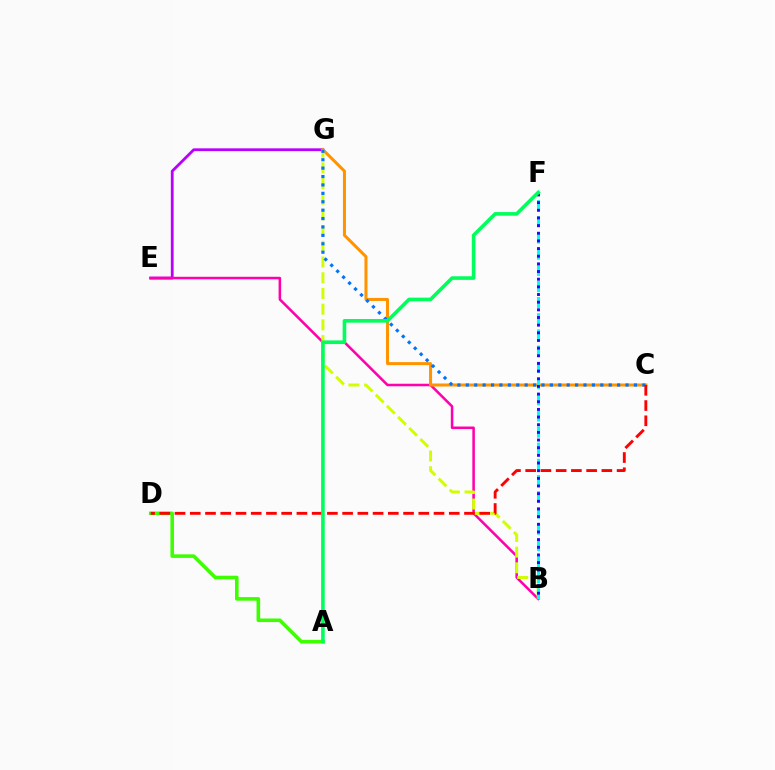{('E', 'G'): [{'color': '#b900ff', 'line_style': 'solid', 'thickness': 2.0}], ('B', 'E'): [{'color': '#ff00ac', 'line_style': 'solid', 'thickness': 1.83}], ('C', 'G'): [{'color': '#ff9400', 'line_style': 'solid', 'thickness': 2.18}, {'color': '#0074ff', 'line_style': 'dotted', 'thickness': 2.28}], ('B', 'G'): [{'color': '#d1ff00', 'line_style': 'dashed', 'thickness': 2.13}], ('A', 'D'): [{'color': '#3dff00', 'line_style': 'solid', 'thickness': 2.58}], ('B', 'F'): [{'color': '#00fff6', 'line_style': 'dashed', 'thickness': 2.2}, {'color': '#2500ff', 'line_style': 'dotted', 'thickness': 2.08}], ('C', 'D'): [{'color': '#ff0000', 'line_style': 'dashed', 'thickness': 2.07}], ('A', 'F'): [{'color': '#00ff5c', 'line_style': 'solid', 'thickness': 2.6}]}